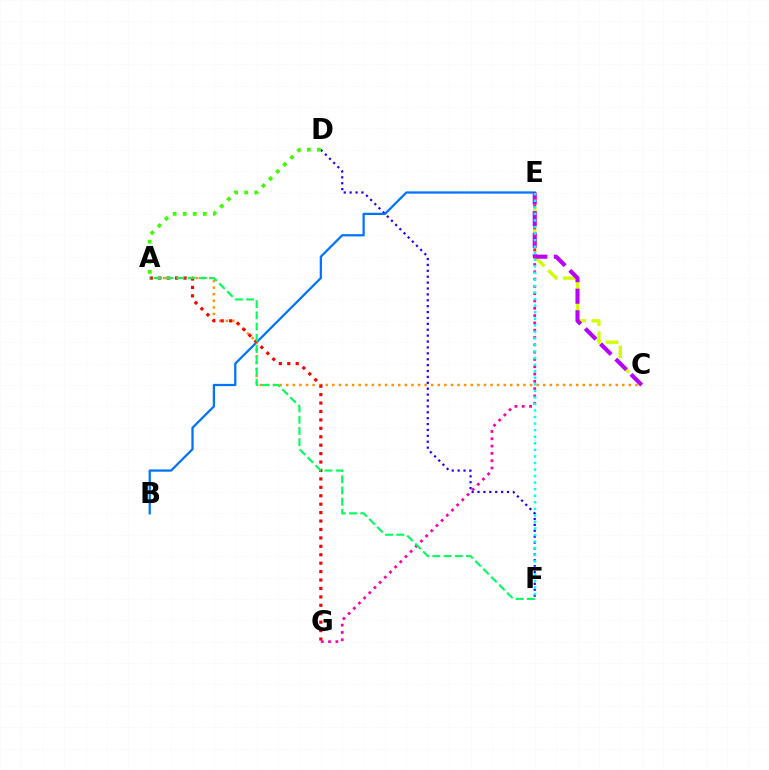{('C', 'E'): [{'color': '#d1ff00', 'line_style': 'dashed', 'thickness': 2.43}, {'color': '#b900ff', 'line_style': 'dashed', 'thickness': 2.93}], ('D', 'F'): [{'color': '#2500ff', 'line_style': 'dotted', 'thickness': 1.6}], ('B', 'E'): [{'color': '#0074ff', 'line_style': 'solid', 'thickness': 1.62}], ('A', 'C'): [{'color': '#ff9400', 'line_style': 'dotted', 'thickness': 1.79}], ('A', 'D'): [{'color': '#3dff00', 'line_style': 'dotted', 'thickness': 2.73}], ('A', 'G'): [{'color': '#ff0000', 'line_style': 'dotted', 'thickness': 2.29}], ('E', 'G'): [{'color': '#ff00ac', 'line_style': 'dotted', 'thickness': 1.98}], ('E', 'F'): [{'color': '#00fff6', 'line_style': 'dotted', 'thickness': 1.78}], ('A', 'F'): [{'color': '#00ff5c', 'line_style': 'dashed', 'thickness': 1.52}]}